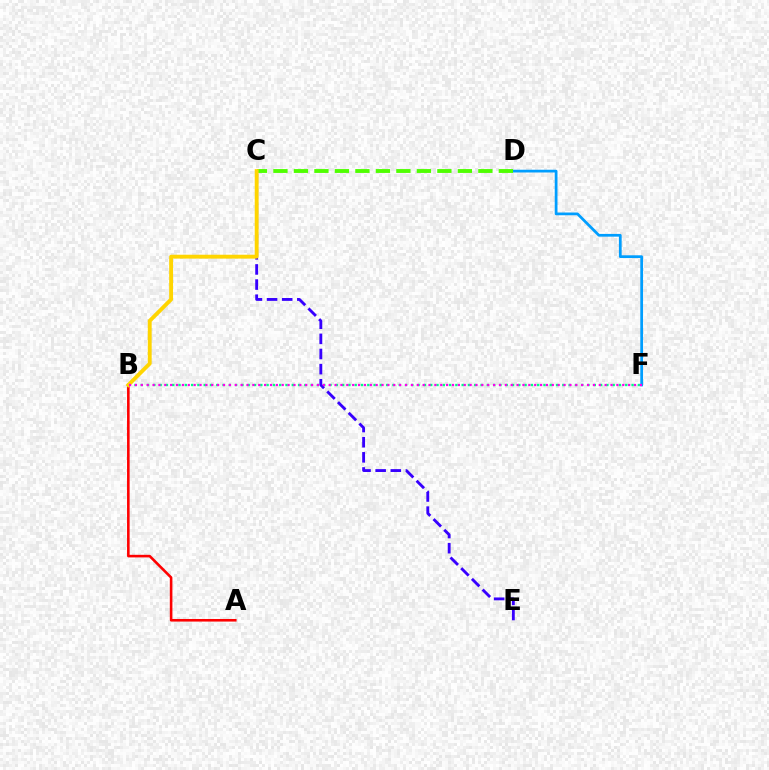{('C', 'E'): [{'color': '#3700ff', 'line_style': 'dashed', 'thickness': 2.06}], ('B', 'F'): [{'color': '#00ff86', 'line_style': 'dotted', 'thickness': 1.71}, {'color': '#ff00ed', 'line_style': 'dotted', 'thickness': 1.6}], ('D', 'F'): [{'color': '#009eff', 'line_style': 'solid', 'thickness': 1.98}], ('C', 'D'): [{'color': '#4fff00', 'line_style': 'dashed', 'thickness': 2.78}], ('A', 'B'): [{'color': '#ff0000', 'line_style': 'solid', 'thickness': 1.86}], ('B', 'C'): [{'color': '#ffd500', 'line_style': 'solid', 'thickness': 2.79}]}